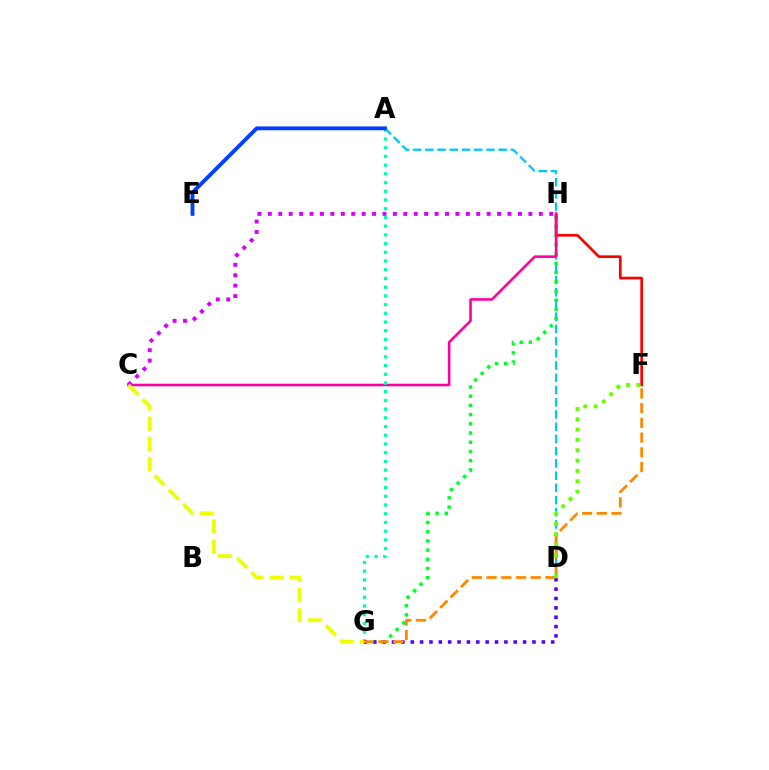{('A', 'D'): [{'color': '#00c7ff', 'line_style': 'dashed', 'thickness': 1.66}], ('G', 'H'): [{'color': '#00ff27', 'line_style': 'dotted', 'thickness': 2.5}], ('F', 'H'): [{'color': '#ff0000', 'line_style': 'solid', 'thickness': 1.93}], ('C', 'H'): [{'color': '#ff00a0', 'line_style': 'solid', 'thickness': 1.86}, {'color': '#d600ff', 'line_style': 'dotted', 'thickness': 2.83}], ('A', 'G'): [{'color': '#00ffaf', 'line_style': 'dotted', 'thickness': 2.37}], ('A', 'E'): [{'color': '#003fff', 'line_style': 'solid', 'thickness': 2.78}], ('D', 'G'): [{'color': '#4f00ff', 'line_style': 'dotted', 'thickness': 2.54}], ('F', 'G'): [{'color': '#ff8800', 'line_style': 'dashed', 'thickness': 2.0}], ('D', 'F'): [{'color': '#66ff00', 'line_style': 'dotted', 'thickness': 2.8}], ('C', 'G'): [{'color': '#eeff00', 'line_style': 'dashed', 'thickness': 2.75}]}